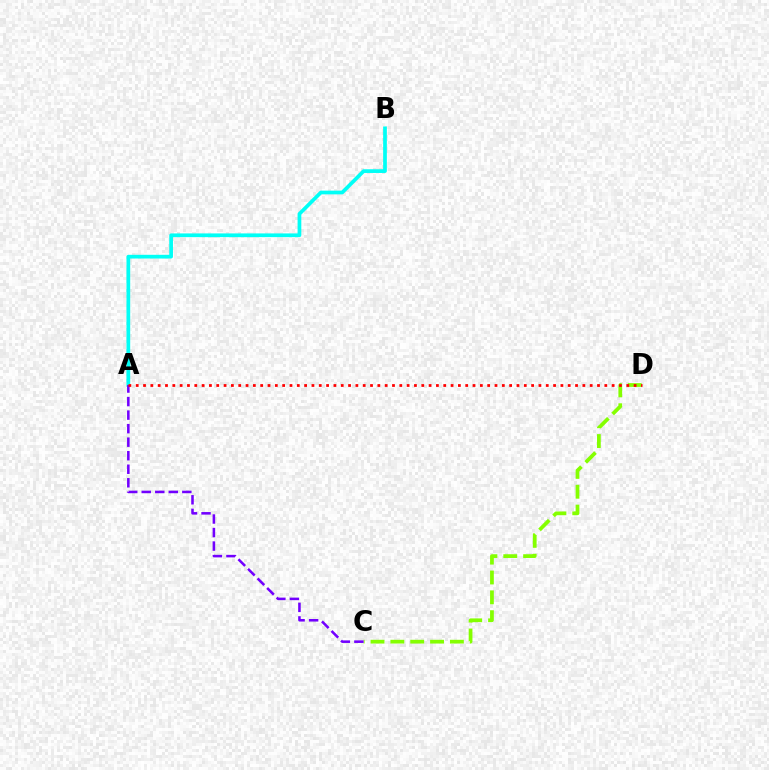{('C', 'D'): [{'color': '#84ff00', 'line_style': 'dashed', 'thickness': 2.7}], ('A', 'B'): [{'color': '#00fff6', 'line_style': 'solid', 'thickness': 2.68}], ('A', 'C'): [{'color': '#7200ff', 'line_style': 'dashed', 'thickness': 1.84}], ('A', 'D'): [{'color': '#ff0000', 'line_style': 'dotted', 'thickness': 1.99}]}